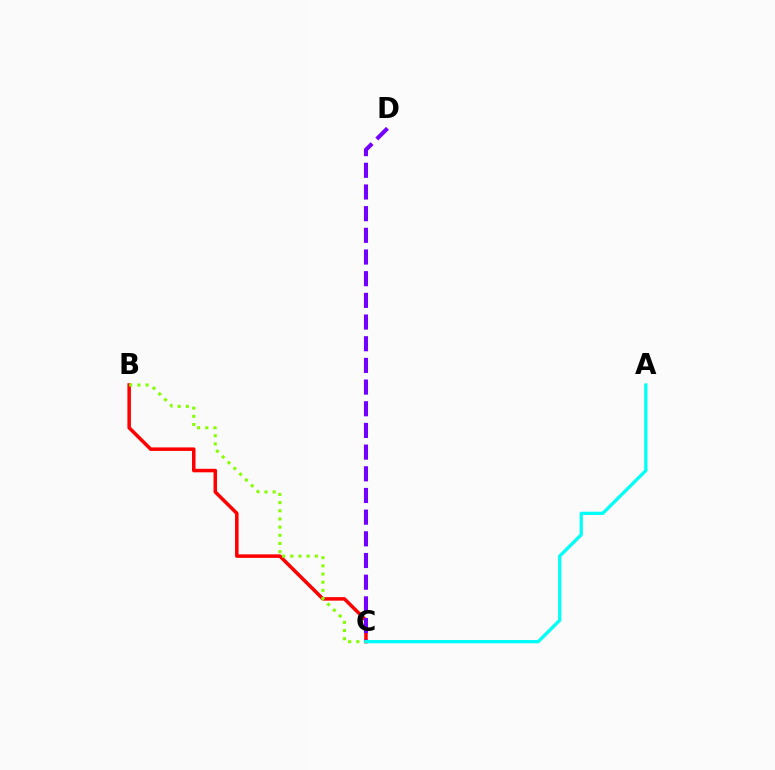{('B', 'C'): [{'color': '#ff0000', 'line_style': 'solid', 'thickness': 2.53}, {'color': '#84ff00', 'line_style': 'dotted', 'thickness': 2.22}], ('C', 'D'): [{'color': '#7200ff', 'line_style': 'dashed', 'thickness': 2.94}], ('A', 'C'): [{'color': '#00fff6', 'line_style': 'solid', 'thickness': 2.35}]}